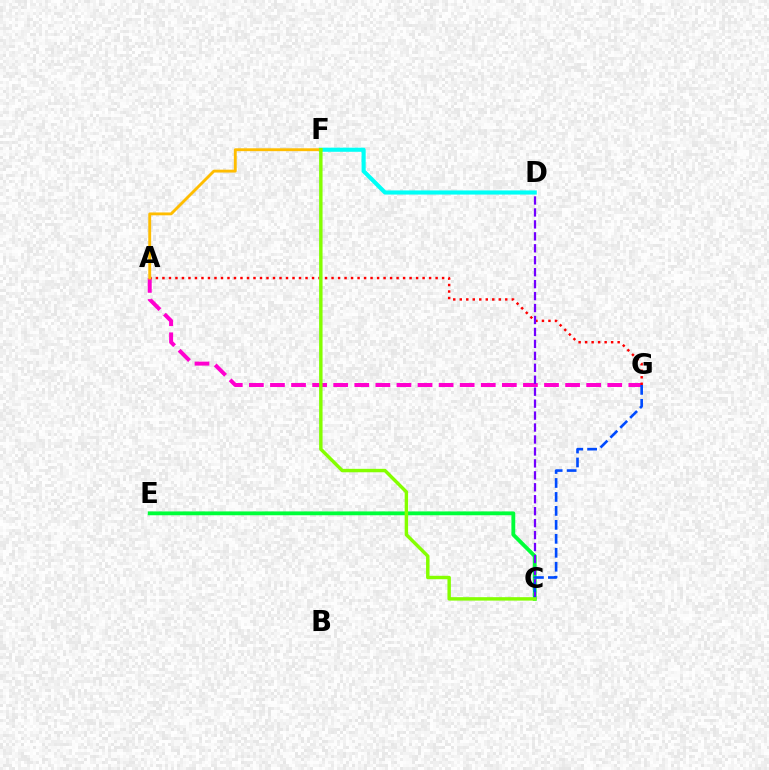{('A', 'G'): [{'color': '#ff00cf', 'line_style': 'dashed', 'thickness': 2.86}, {'color': '#ff0000', 'line_style': 'dotted', 'thickness': 1.77}], ('C', 'E'): [{'color': '#00ff39', 'line_style': 'solid', 'thickness': 2.77}], ('C', 'D'): [{'color': '#7200ff', 'line_style': 'dashed', 'thickness': 1.62}], ('D', 'F'): [{'color': '#00fff6', 'line_style': 'solid', 'thickness': 2.97}], ('A', 'F'): [{'color': '#ffbd00', 'line_style': 'solid', 'thickness': 2.06}], ('C', 'G'): [{'color': '#004bff', 'line_style': 'dashed', 'thickness': 1.9}], ('C', 'F'): [{'color': '#84ff00', 'line_style': 'solid', 'thickness': 2.47}]}